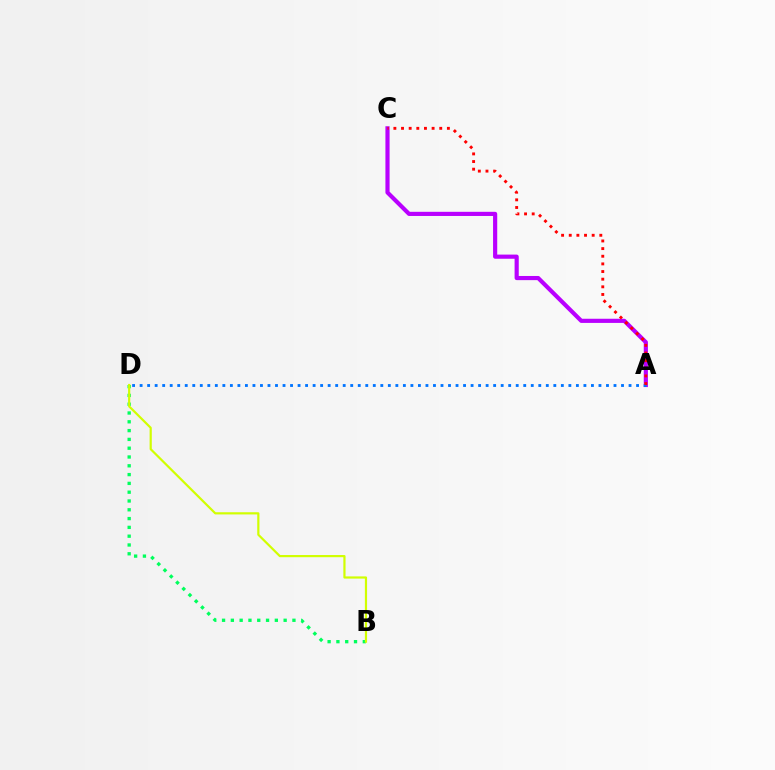{('A', 'C'): [{'color': '#b900ff', 'line_style': 'solid', 'thickness': 2.99}, {'color': '#ff0000', 'line_style': 'dotted', 'thickness': 2.08}], ('B', 'D'): [{'color': '#00ff5c', 'line_style': 'dotted', 'thickness': 2.39}, {'color': '#d1ff00', 'line_style': 'solid', 'thickness': 1.58}], ('A', 'D'): [{'color': '#0074ff', 'line_style': 'dotted', 'thickness': 2.04}]}